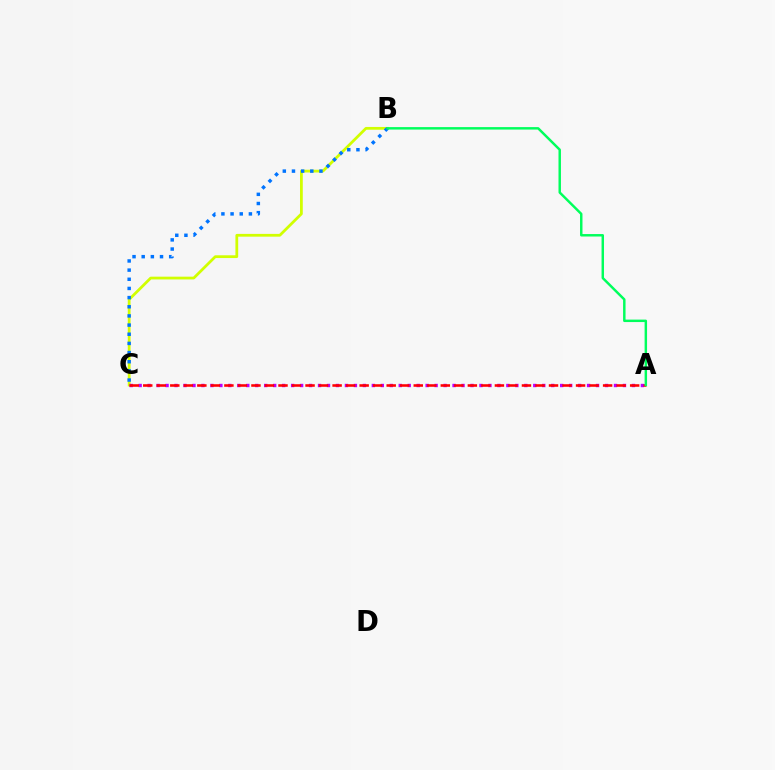{('B', 'C'): [{'color': '#d1ff00', 'line_style': 'solid', 'thickness': 1.99}, {'color': '#0074ff', 'line_style': 'dotted', 'thickness': 2.49}], ('A', 'C'): [{'color': '#b900ff', 'line_style': 'dotted', 'thickness': 2.44}, {'color': '#ff0000', 'line_style': 'dashed', 'thickness': 1.84}], ('A', 'B'): [{'color': '#00ff5c', 'line_style': 'solid', 'thickness': 1.77}]}